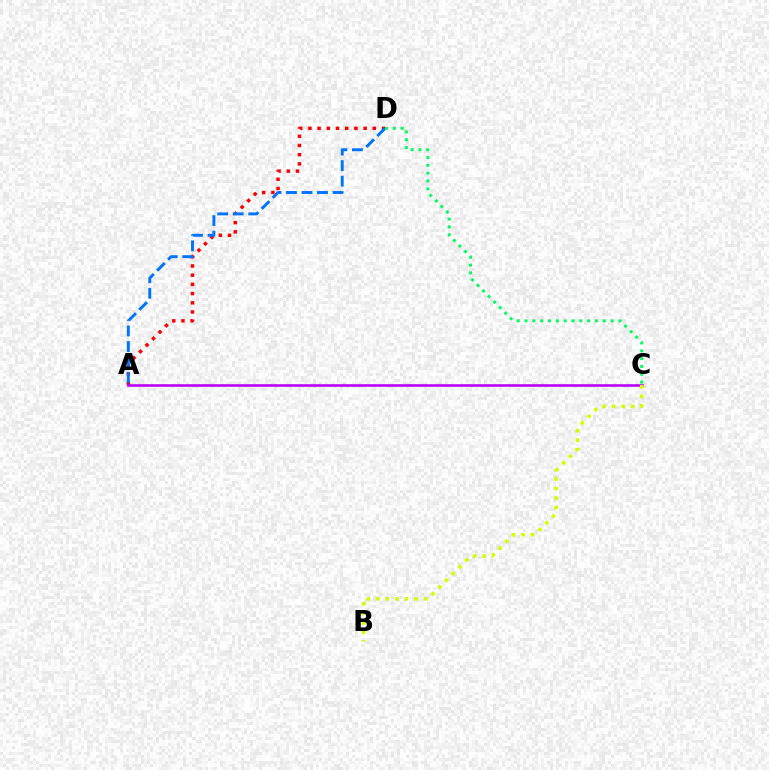{('A', 'D'): [{'color': '#ff0000', 'line_style': 'dotted', 'thickness': 2.5}, {'color': '#0074ff', 'line_style': 'dashed', 'thickness': 2.11}], ('A', 'C'): [{'color': '#b900ff', 'line_style': 'solid', 'thickness': 1.86}], ('B', 'C'): [{'color': '#d1ff00', 'line_style': 'dotted', 'thickness': 2.59}], ('C', 'D'): [{'color': '#00ff5c', 'line_style': 'dotted', 'thickness': 2.13}]}